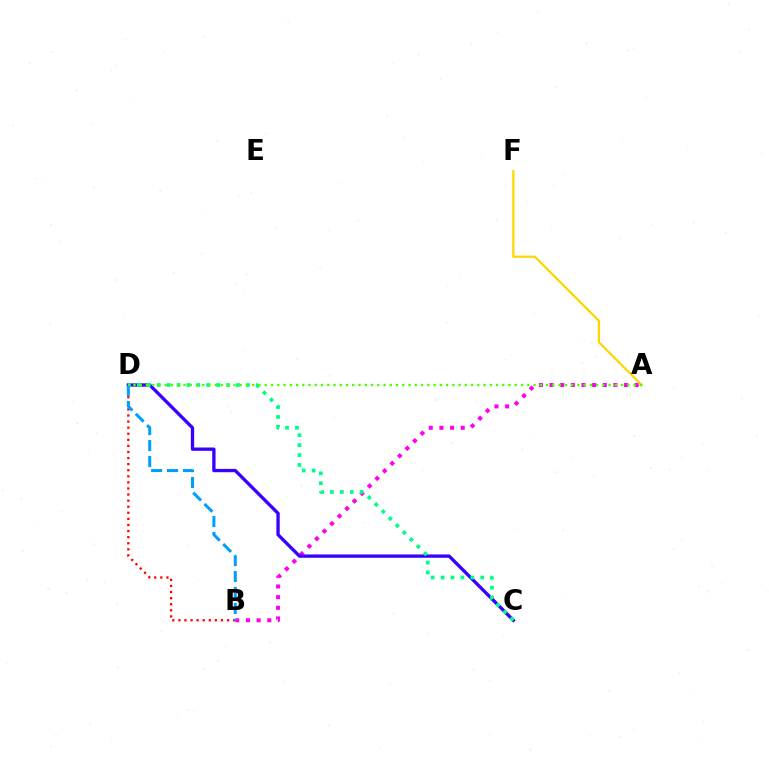{('B', 'D'): [{'color': '#ff0000', 'line_style': 'dotted', 'thickness': 1.65}, {'color': '#009eff', 'line_style': 'dashed', 'thickness': 2.17}], ('A', 'B'): [{'color': '#ff00ed', 'line_style': 'dotted', 'thickness': 2.89}], ('A', 'F'): [{'color': '#ffd500', 'line_style': 'solid', 'thickness': 1.6}], ('C', 'D'): [{'color': '#3700ff', 'line_style': 'solid', 'thickness': 2.39}, {'color': '#00ff86', 'line_style': 'dotted', 'thickness': 2.69}], ('A', 'D'): [{'color': '#4fff00', 'line_style': 'dotted', 'thickness': 1.7}]}